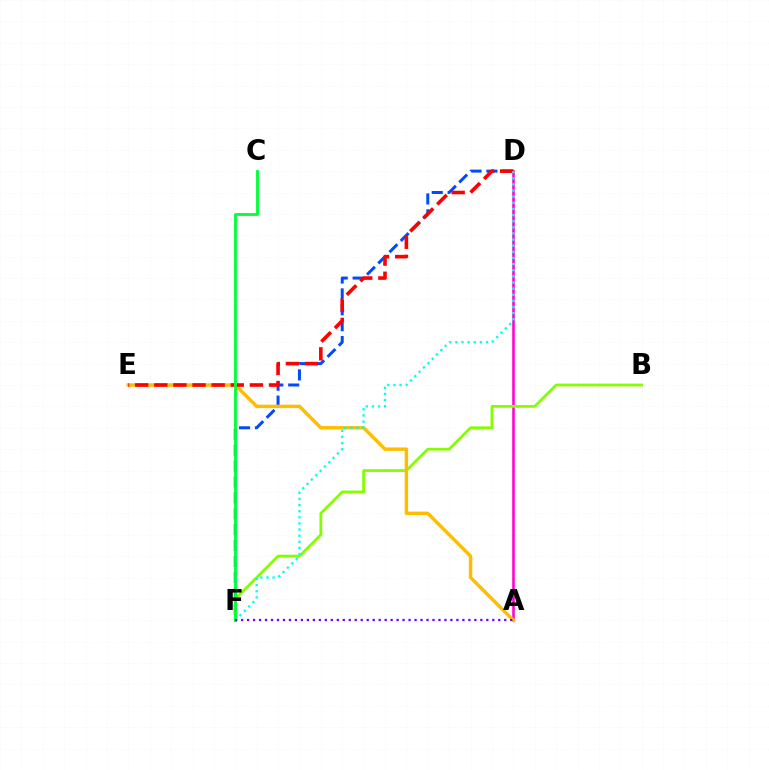{('A', 'D'): [{'color': '#ff00cf', 'line_style': 'solid', 'thickness': 1.84}], ('D', 'F'): [{'color': '#004bff', 'line_style': 'dashed', 'thickness': 2.16}, {'color': '#00fff6', 'line_style': 'dotted', 'thickness': 1.66}], ('B', 'F'): [{'color': '#84ff00', 'line_style': 'solid', 'thickness': 2.01}], ('A', 'E'): [{'color': '#ffbd00', 'line_style': 'solid', 'thickness': 2.48}], ('D', 'E'): [{'color': '#ff0000', 'line_style': 'dashed', 'thickness': 2.6}], ('C', 'F'): [{'color': '#00ff39', 'line_style': 'solid', 'thickness': 2.05}], ('A', 'F'): [{'color': '#7200ff', 'line_style': 'dotted', 'thickness': 1.62}]}